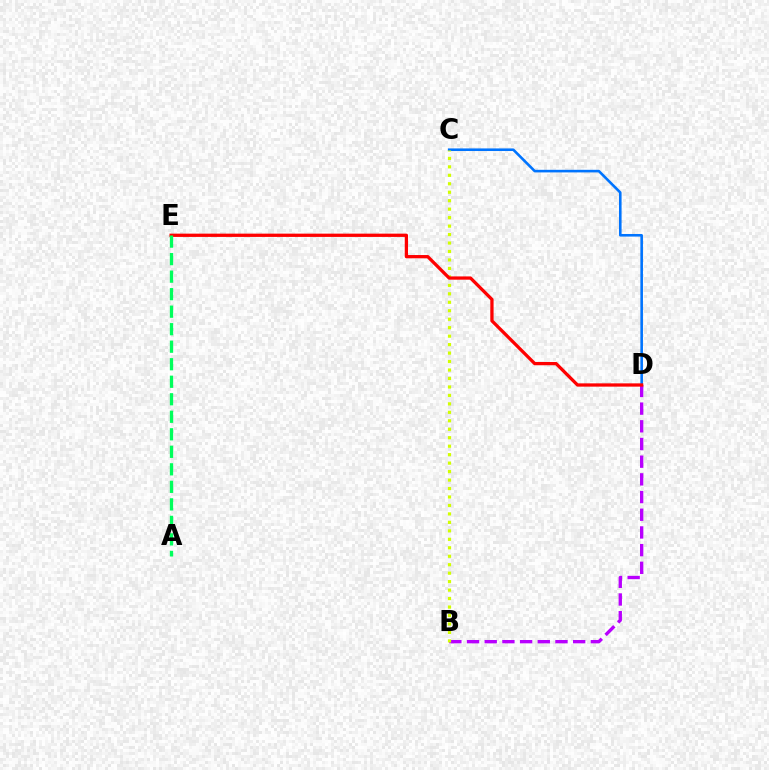{('C', 'D'): [{'color': '#0074ff', 'line_style': 'solid', 'thickness': 1.87}], ('B', 'D'): [{'color': '#b900ff', 'line_style': 'dashed', 'thickness': 2.4}], ('B', 'C'): [{'color': '#d1ff00', 'line_style': 'dotted', 'thickness': 2.3}], ('D', 'E'): [{'color': '#ff0000', 'line_style': 'solid', 'thickness': 2.36}], ('A', 'E'): [{'color': '#00ff5c', 'line_style': 'dashed', 'thickness': 2.38}]}